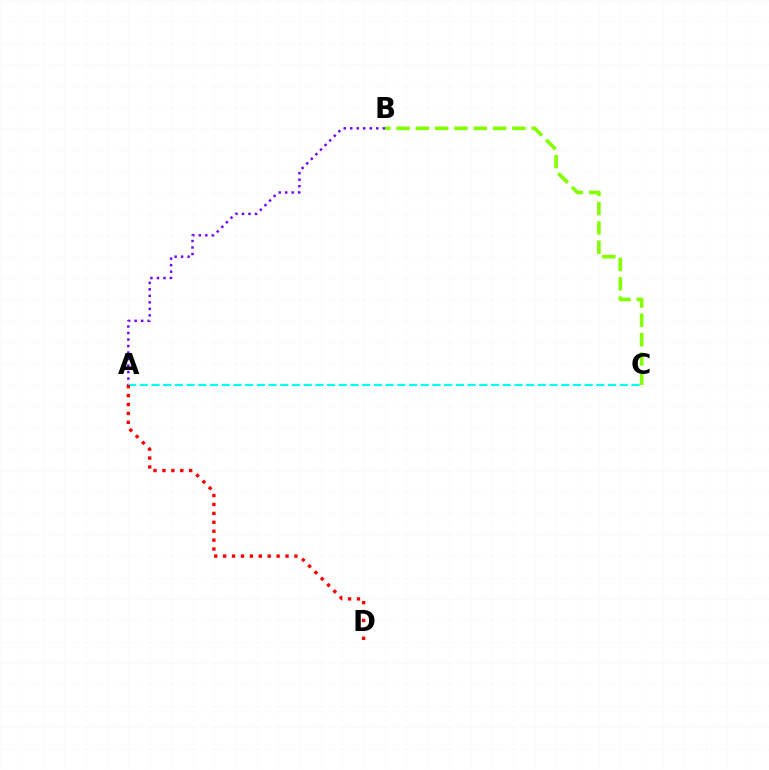{('B', 'C'): [{'color': '#84ff00', 'line_style': 'dashed', 'thickness': 2.62}], ('A', 'B'): [{'color': '#7200ff', 'line_style': 'dotted', 'thickness': 1.77}], ('A', 'C'): [{'color': '#00fff6', 'line_style': 'dashed', 'thickness': 1.59}], ('A', 'D'): [{'color': '#ff0000', 'line_style': 'dotted', 'thickness': 2.42}]}